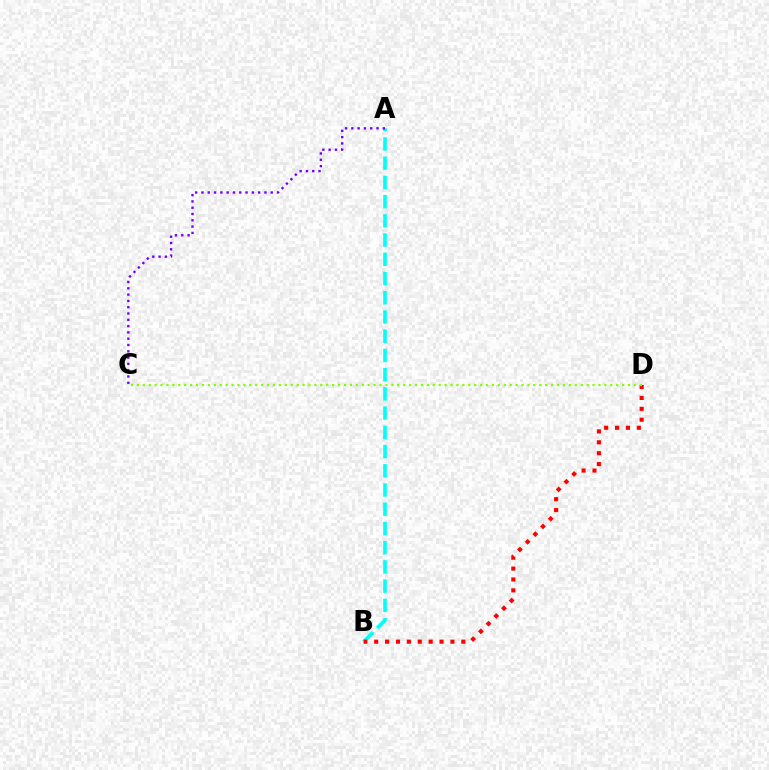{('A', 'B'): [{'color': '#00fff6', 'line_style': 'dashed', 'thickness': 2.61}], ('A', 'C'): [{'color': '#7200ff', 'line_style': 'dotted', 'thickness': 1.71}], ('B', 'D'): [{'color': '#ff0000', 'line_style': 'dotted', 'thickness': 2.96}], ('C', 'D'): [{'color': '#84ff00', 'line_style': 'dotted', 'thickness': 1.61}]}